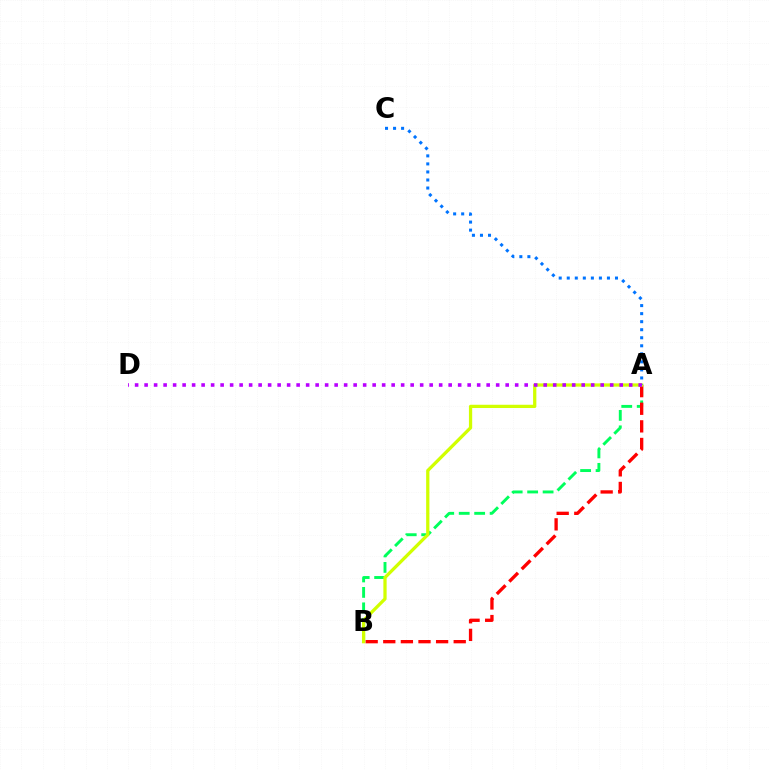{('A', 'B'): [{'color': '#00ff5c', 'line_style': 'dashed', 'thickness': 2.1}, {'color': '#ff0000', 'line_style': 'dashed', 'thickness': 2.39}, {'color': '#d1ff00', 'line_style': 'solid', 'thickness': 2.35}], ('A', 'C'): [{'color': '#0074ff', 'line_style': 'dotted', 'thickness': 2.18}], ('A', 'D'): [{'color': '#b900ff', 'line_style': 'dotted', 'thickness': 2.58}]}